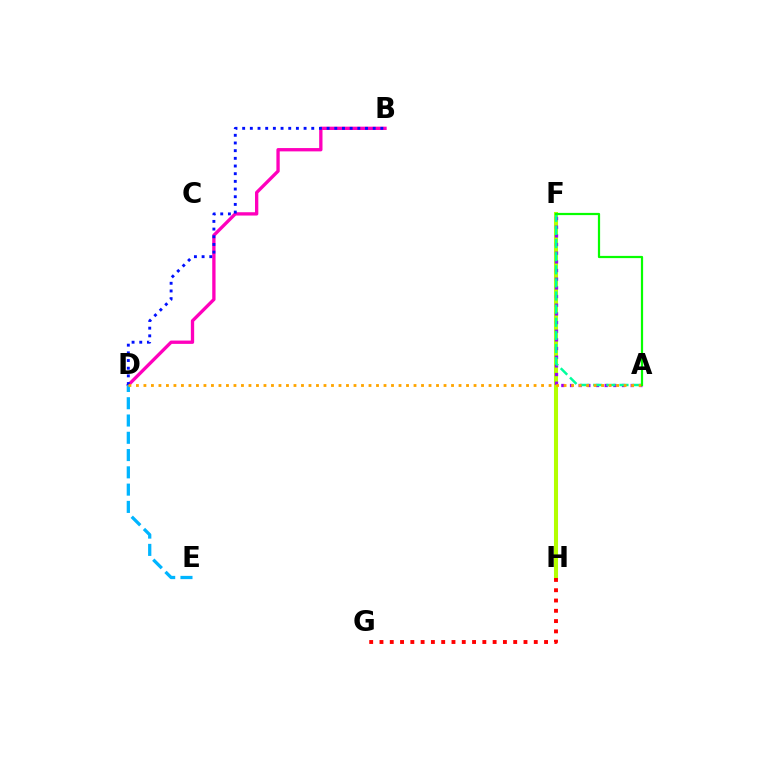{('F', 'H'): [{'color': '#b3ff00', 'line_style': 'solid', 'thickness': 2.92}], ('A', 'F'): [{'color': '#9b00ff', 'line_style': 'dotted', 'thickness': 2.35}, {'color': '#00ff9d', 'line_style': 'dashed', 'thickness': 1.78}, {'color': '#08ff00', 'line_style': 'solid', 'thickness': 1.6}], ('G', 'H'): [{'color': '#ff0000', 'line_style': 'dotted', 'thickness': 2.79}], ('B', 'D'): [{'color': '#ff00bd', 'line_style': 'solid', 'thickness': 2.39}, {'color': '#0010ff', 'line_style': 'dotted', 'thickness': 2.09}], ('D', 'E'): [{'color': '#00b5ff', 'line_style': 'dashed', 'thickness': 2.35}], ('A', 'D'): [{'color': '#ffa500', 'line_style': 'dotted', 'thickness': 2.04}]}